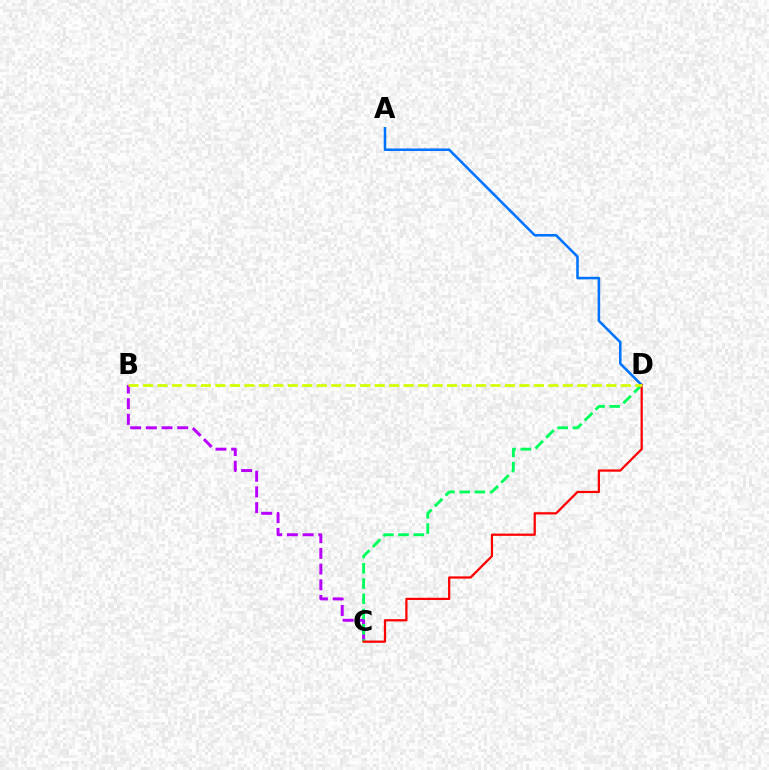{('B', 'C'): [{'color': '#b900ff', 'line_style': 'dashed', 'thickness': 2.13}], ('C', 'D'): [{'color': '#00ff5c', 'line_style': 'dashed', 'thickness': 2.07}, {'color': '#ff0000', 'line_style': 'solid', 'thickness': 1.61}], ('A', 'D'): [{'color': '#0074ff', 'line_style': 'solid', 'thickness': 1.84}], ('B', 'D'): [{'color': '#d1ff00', 'line_style': 'dashed', 'thickness': 1.97}]}